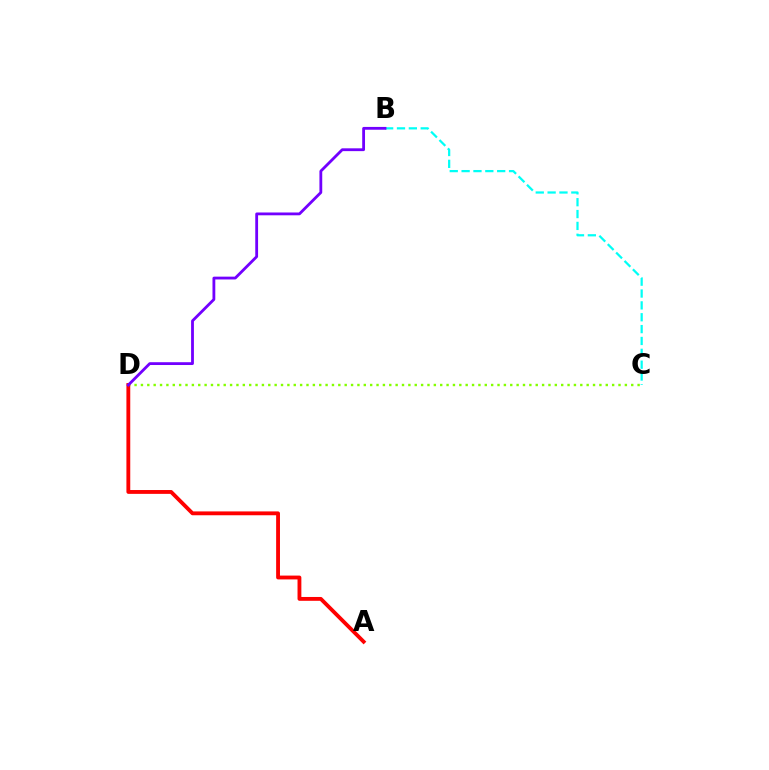{('C', 'D'): [{'color': '#84ff00', 'line_style': 'dotted', 'thickness': 1.73}], ('A', 'D'): [{'color': '#ff0000', 'line_style': 'solid', 'thickness': 2.76}], ('B', 'C'): [{'color': '#00fff6', 'line_style': 'dashed', 'thickness': 1.61}], ('B', 'D'): [{'color': '#7200ff', 'line_style': 'solid', 'thickness': 2.02}]}